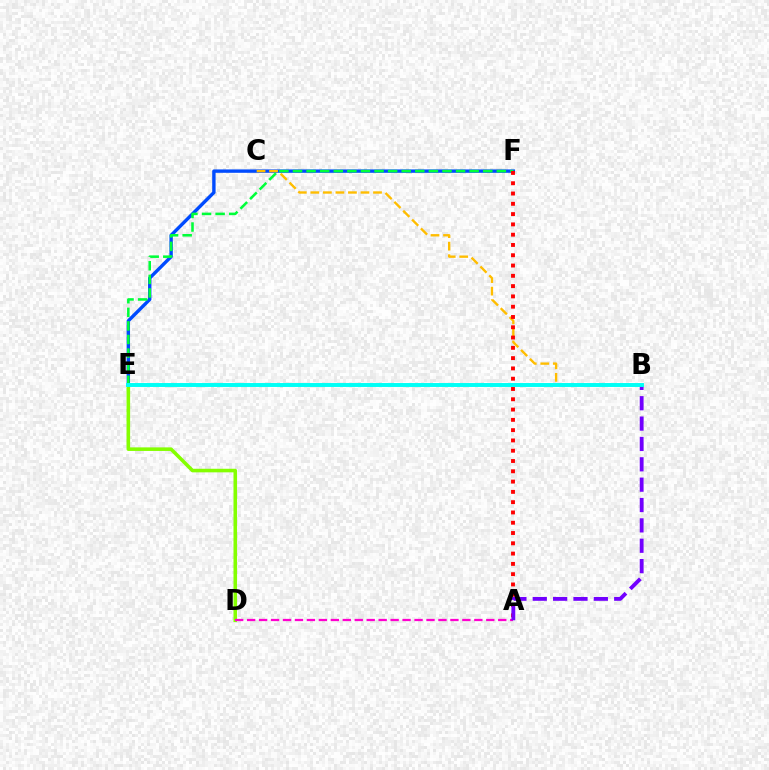{('D', 'E'): [{'color': '#84ff00', 'line_style': 'solid', 'thickness': 2.57}], ('E', 'F'): [{'color': '#004bff', 'line_style': 'solid', 'thickness': 2.44}, {'color': '#00ff39', 'line_style': 'dashed', 'thickness': 1.85}], ('A', 'D'): [{'color': '#ff00cf', 'line_style': 'dashed', 'thickness': 1.62}], ('B', 'C'): [{'color': '#ffbd00', 'line_style': 'dashed', 'thickness': 1.7}], ('A', 'F'): [{'color': '#ff0000', 'line_style': 'dotted', 'thickness': 2.8}], ('A', 'B'): [{'color': '#7200ff', 'line_style': 'dashed', 'thickness': 2.77}], ('B', 'E'): [{'color': '#00fff6', 'line_style': 'solid', 'thickness': 2.83}]}